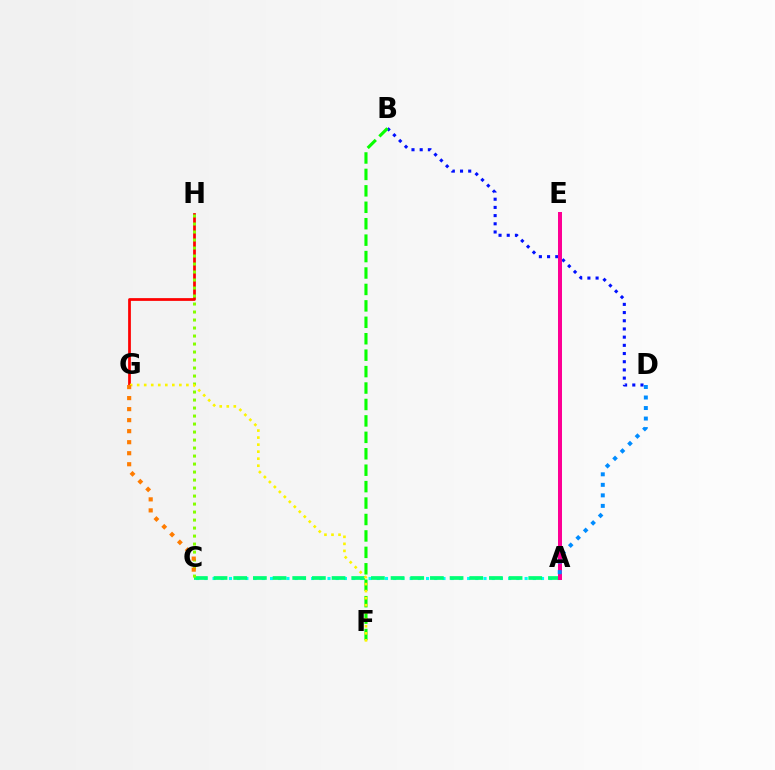{('A', 'C'): [{'color': '#00fff6', 'line_style': 'dotted', 'thickness': 2.23}, {'color': '#00ff74', 'line_style': 'dashed', 'thickness': 2.67}], ('B', 'D'): [{'color': '#0010ff', 'line_style': 'dotted', 'thickness': 2.23}], ('A', 'E'): [{'color': '#ee00ff', 'line_style': 'solid', 'thickness': 1.59}, {'color': '#7200ff', 'line_style': 'solid', 'thickness': 2.75}, {'color': '#ff0094', 'line_style': 'solid', 'thickness': 2.86}], ('G', 'H'): [{'color': '#ff0000', 'line_style': 'solid', 'thickness': 1.98}], ('C', 'H'): [{'color': '#84ff00', 'line_style': 'dotted', 'thickness': 2.17}], ('B', 'F'): [{'color': '#08ff00', 'line_style': 'dashed', 'thickness': 2.23}], ('F', 'G'): [{'color': '#fcf500', 'line_style': 'dotted', 'thickness': 1.91}], ('C', 'G'): [{'color': '#ff7c00', 'line_style': 'dotted', 'thickness': 2.99}], ('A', 'D'): [{'color': '#008cff', 'line_style': 'dotted', 'thickness': 2.86}]}